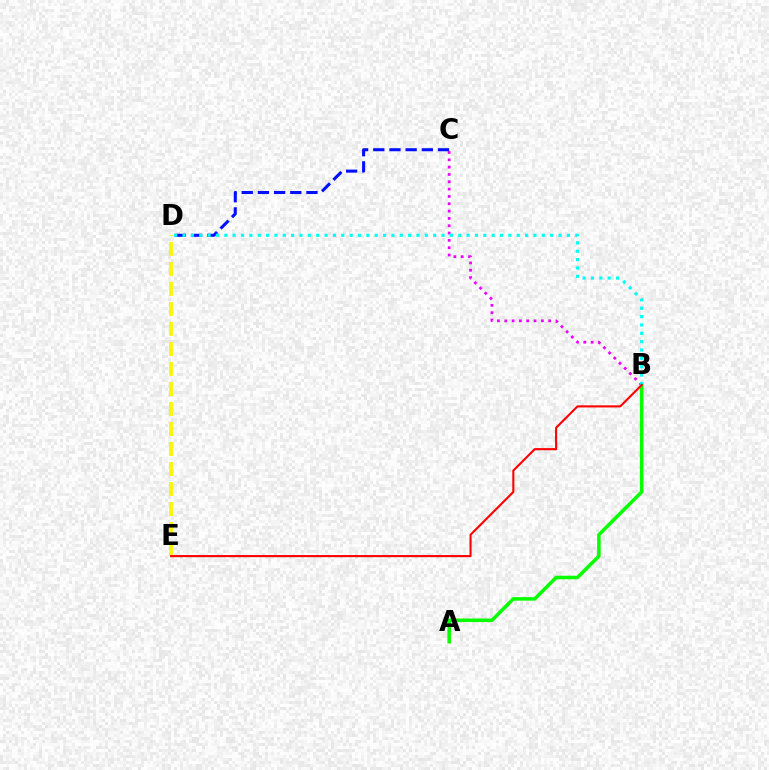{('A', 'B'): [{'color': '#08ff00', 'line_style': 'solid', 'thickness': 2.55}], ('B', 'C'): [{'color': '#ee00ff', 'line_style': 'dotted', 'thickness': 1.99}], ('C', 'D'): [{'color': '#0010ff', 'line_style': 'dashed', 'thickness': 2.2}], ('D', 'E'): [{'color': '#fcf500', 'line_style': 'dashed', 'thickness': 2.72}], ('B', 'D'): [{'color': '#00fff6', 'line_style': 'dotted', 'thickness': 2.27}], ('B', 'E'): [{'color': '#ff0000', 'line_style': 'solid', 'thickness': 1.51}]}